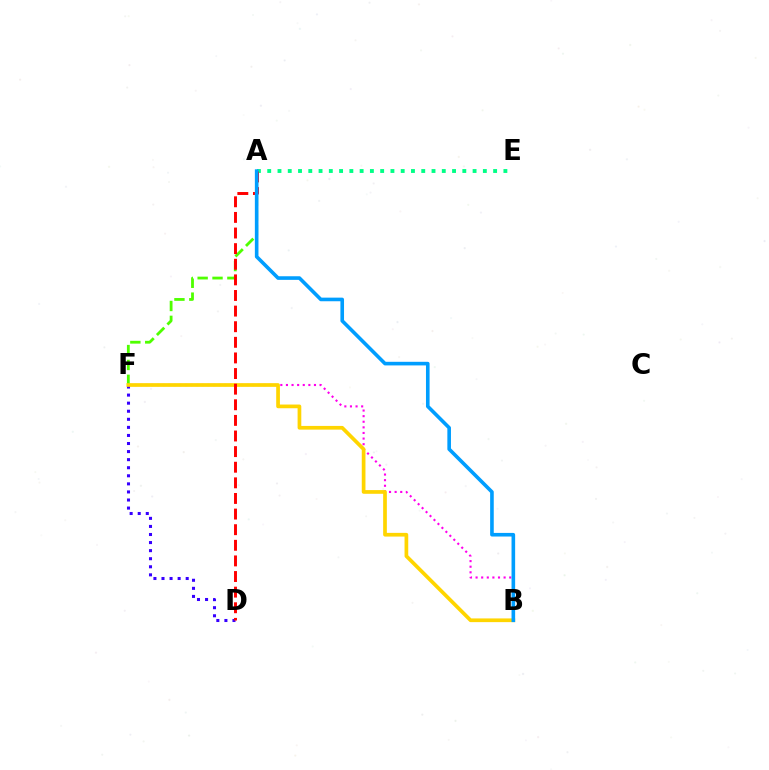{('D', 'F'): [{'color': '#3700ff', 'line_style': 'dotted', 'thickness': 2.19}], ('B', 'F'): [{'color': '#ff00ed', 'line_style': 'dotted', 'thickness': 1.52}, {'color': '#ffd500', 'line_style': 'solid', 'thickness': 2.67}], ('A', 'F'): [{'color': '#4fff00', 'line_style': 'dashed', 'thickness': 2.02}], ('A', 'E'): [{'color': '#00ff86', 'line_style': 'dotted', 'thickness': 2.79}], ('A', 'D'): [{'color': '#ff0000', 'line_style': 'dashed', 'thickness': 2.12}], ('A', 'B'): [{'color': '#009eff', 'line_style': 'solid', 'thickness': 2.6}]}